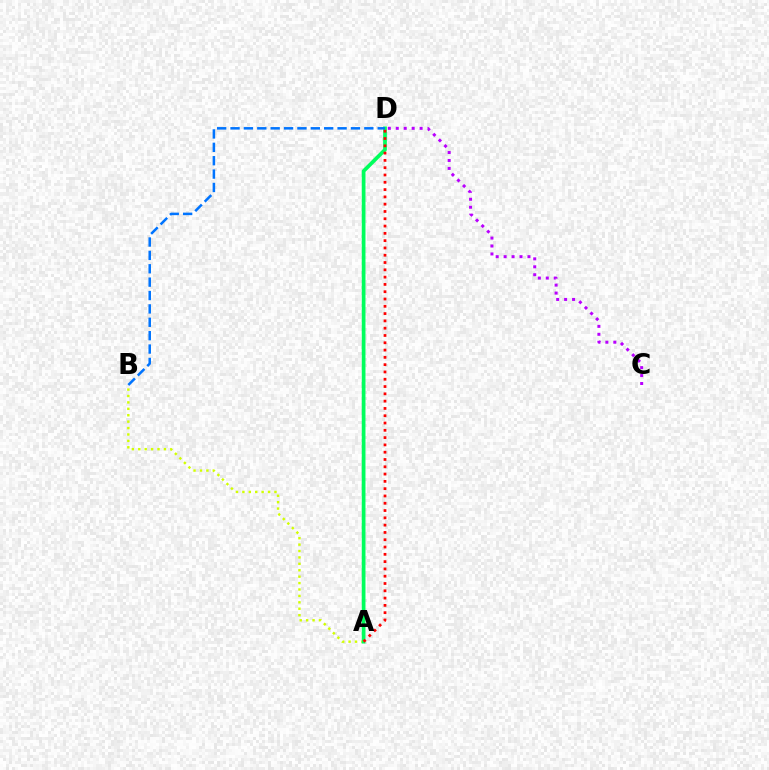{('A', 'B'): [{'color': '#d1ff00', 'line_style': 'dotted', 'thickness': 1.74}], ('A', 'D'): [{'color': '#00ff5c', 'line_style': 'solid', 'thickness': 2.68}, {'color': '#ff0000', 'line_style': 'dotted', 'thickness': 1.98}], ('B', 'D'): [{'color': '#0074ff', 'line_style': 'dashed', 'thickness': 1.82}], ('C', 'D'): [{'color': '#b900ff', 'line_style': 'dotted', 'thickness': 2.16}]}